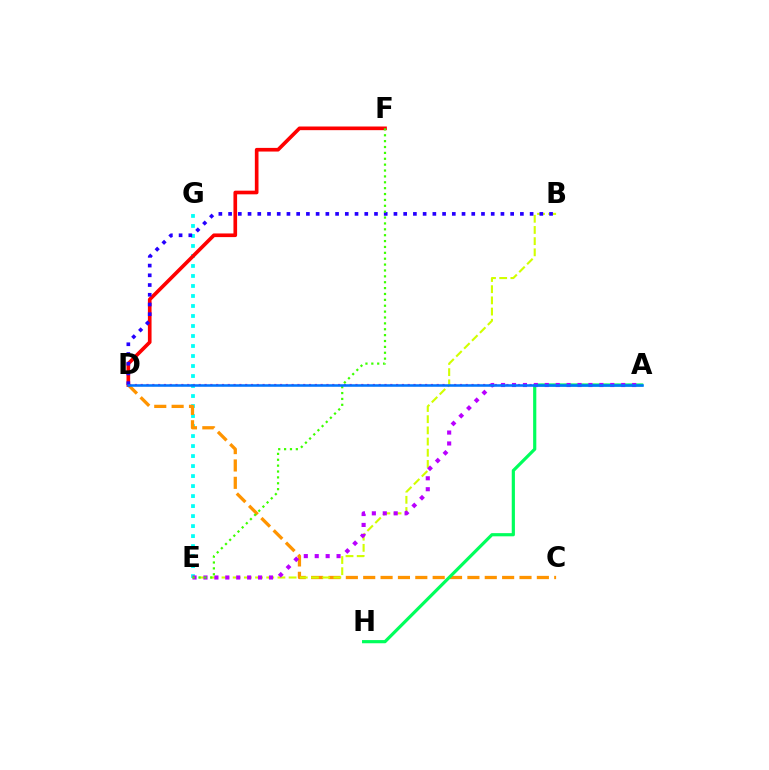{('E', 'G'): [{'color': '#00fff6', 'line_style': 'dotted', 'thickness': 2.72}], ('A', 'D'): [{'color': '#ff00ac', 'line_style': 'dotted', 'thickness': 1.58}, {'color': '#0074ff', 'line_style': 'solid', 'thickness': 1.83}], ('C', 'D'): [{'color': '#ff9400', 'line_style': 'dashed', 'thickness': 2.36}], ('A', 'H'): [{'color': '#00ff5c', 'line_style': 'solid', 'thickness': 2.29}], ('B', 'E'): [{'color': '#d1ff00', 'line_style': 'dashed', 'thickness': 1.52}], ('D', 'F'): [{'color': '#ff0000', 'line_style': 'solid', 'thickness': 2.63}], ('A', 'E'): [{'color': '#b900ff', 'line_style': 'dotted', 'thickness': 2.97}], ('B', 'D'): [{'color': '#2500ff', 'line_style': 'dotted', 'thickness': 2.64}], ('E', 'F'): [{'color': '#3dff00', 'line_style': 'dotted', 'thickness': 1.6}]}